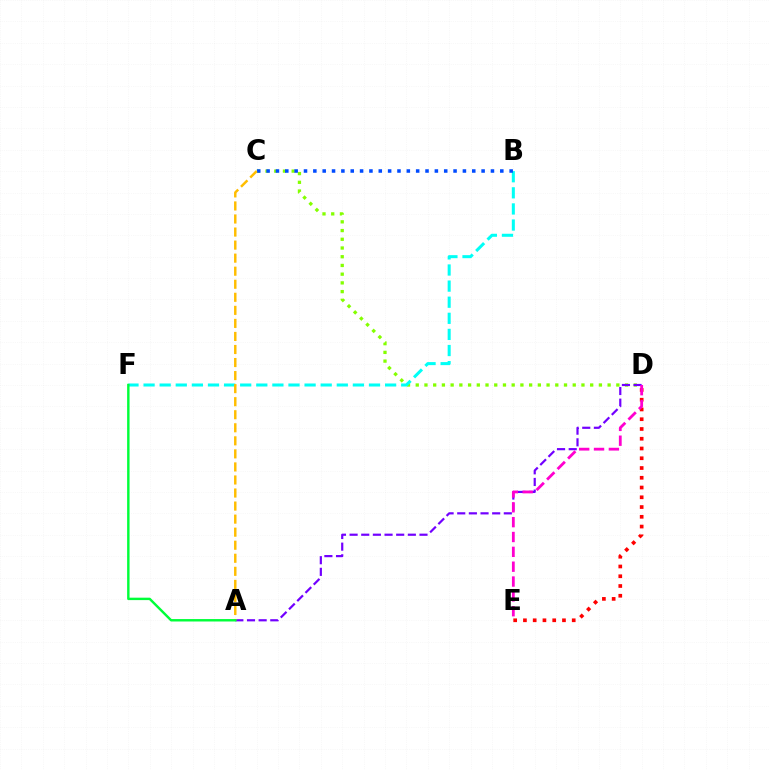{('C', 'D'): [{'color': '#84ff00', 'line_style': 'dotted', 'thickness': 2.37}], ('B', 'F'): [{'color': '#00fff6', 'line_style': 'dashed', 'thickness': 2.19}], ('A', 'D'): [{'color': '#7200ff', 'line_style': 'dashed', 'thickness': 1.58}], ('D', 'E'): [{'color': '#ff0000', 'line_style': 'dotted', 'thickness': 2.65}, {'color': '#ff00cf', 'line_style': 'dashed', 'thickness': 2.02}], ('B', 'C'): [{'color': '#004bff', 'line_style': 'dotted', 'thickness': 2.54}], ('A', 'C'): [{'color': '#ffbd00', 'line_style': 'dashed', 'thickness': 1.77}], ('A', 'F'): [{'color': '#00ff39', 'line_style': 'solid', 'thickness': 1.75}]}